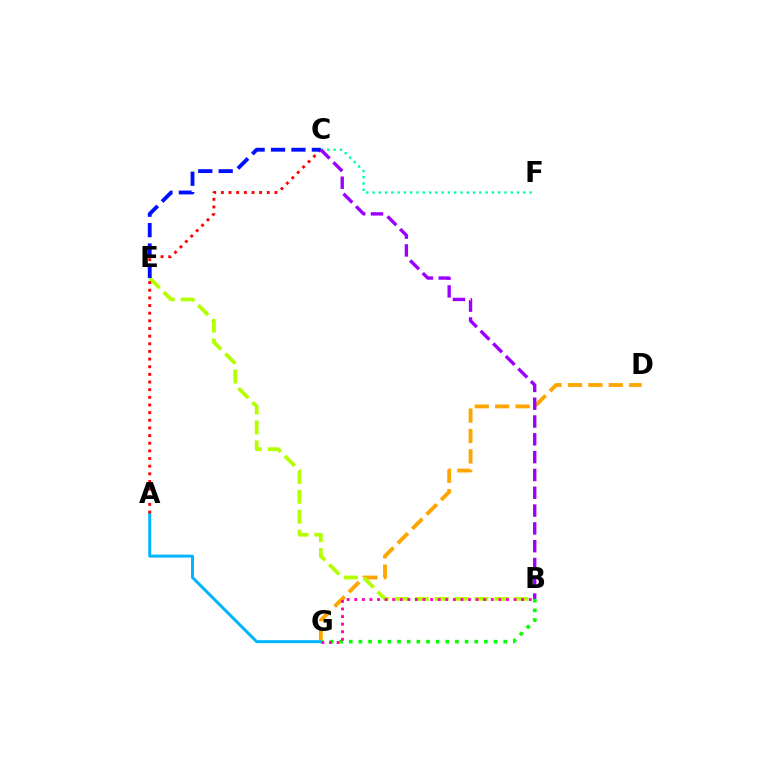{('D', 'G'): [{'color': '#ffa500', 'line_style': 'dashed', 'thickness': 2.77}], ('B', 'E'): [{'color': '#b3ff00', 'line_style': 'dashed', 'thickness': 2.71}], ('C', 'F'): [{'color': '#00ff9d', 'line_style': 'dotted', 'thickness': 1.71}], ('A', 'G'): [{'color': '#00b5ff', 'line_style': 'solid', 'thickness': 2.15}], ('A', 'C'): [{'color': '#ff0000', 'line_style': 'dotted', 'thickness': 2.08}], ('B', 'G'): [{'color': '#08ff00', 'line_style': 'dotted', 'thickness': 2.62}, {'color': '#ff00bd', 'line_style': 'dotted', 'thickness': 2.06}], ('C', 'E'): [{'color': '#0010ff', 'line_style': 'dashed', 'thickness': 2.77}], ('B', 'C'): [{'color': '#9b00ff', 'line_style': 'dashed', 'thickness': 2.42}]}